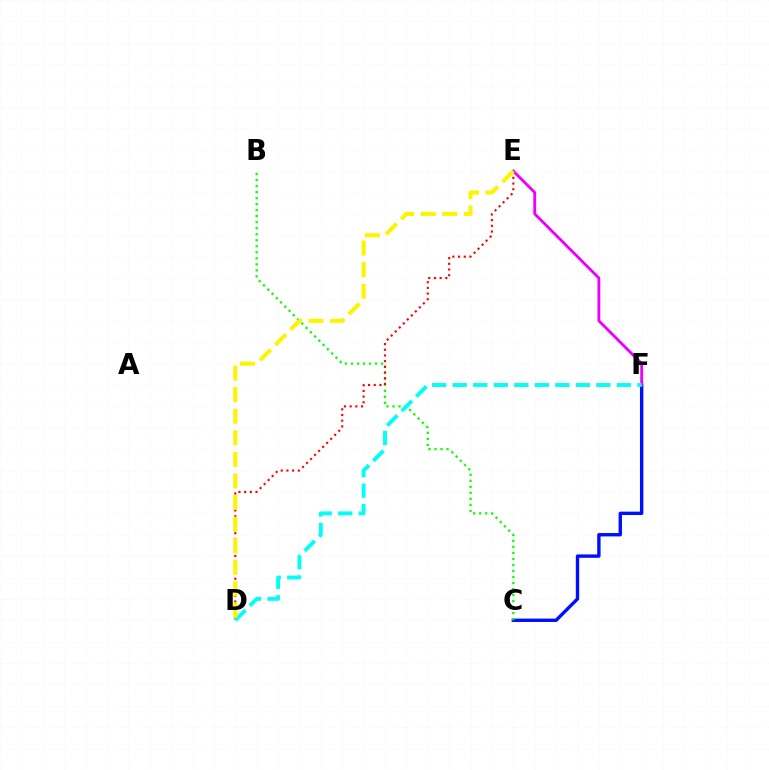{('C', 'F'): [{'color': '#0010ff', 'line_style': 'solid', 'thickness': 2.44}], ('B', 'C'): [{'color': '#08ff00', 'line_style': 'dotted', 'thickness': 1.64}], ('E', 'F'): [{'color': '#ee00ff', 'line_style': 'solid', 'thickness': 2.06}], ('D', 'E'): [{'color': '#ff0000', 'line_style': 'dotted', 'thickness': 1.54}, {'color': '#fcf500', 'line_style': 'dashed', 'thickness': 2.93}], ('D', 'F'): [{'color': '#00fff6', 'line_style': 'dashed', 'thickness': 2.79}]}